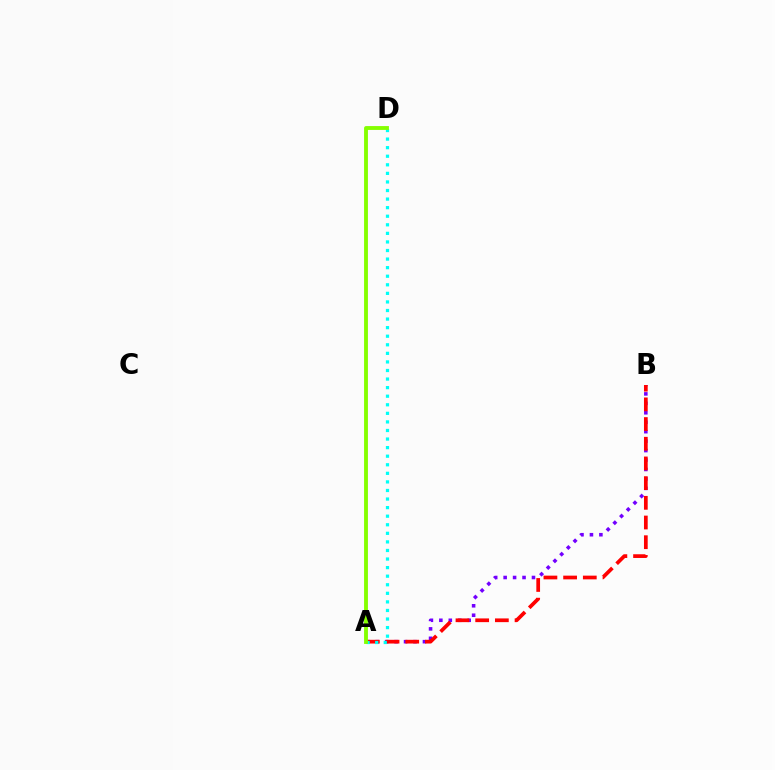{('A', 'B'): [{'color': '#7200ff', 'line_style': 'dotted', 'thickness': 2.57}, {'color': '#ff0000', 'line_style': 'dashed', 'thickness': 2.67}], ('A', 'D'): [{'color': '#00fff6', 'line_style': 'dotted', 'thickness': 2.33}, {'color': '#84ff00', 'line_style': 'solid', 'thickness': 2.77}]}